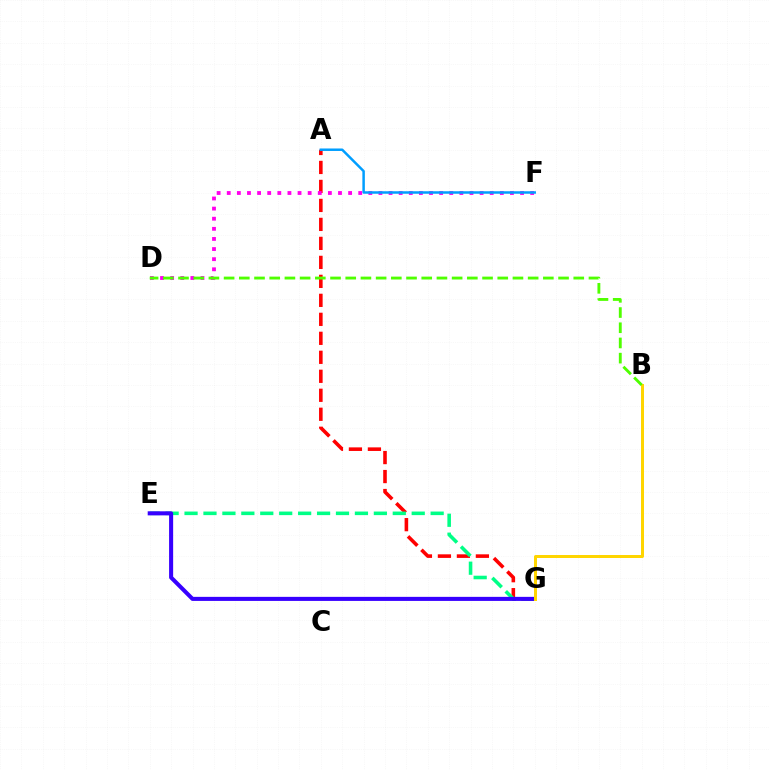{('A', 'G'): [{'color': '#ff0000', 'line_style': 'dashed', 'thickness': 2.58}], ('D', 'F'): [{'color': '#ff00ed', 'line_style': 'dotted', 'thickness': 2.75}], ('A', 'F'): [{'color': '#009eff', 'line_style': 'solid', 'thickness': 1.79}], ('E', 'G'): [{'color': '#00ff86', 'line_style': 'dashed', 'thickness': 2.57}, {'color': '#3700ff', 'line_style': 'solid', 'thickness': 2.92}], ('B', 'G'): [{'color': '#ffd500', 'line_style': 'solid', 'thickness': 2.16}], ('B', 'D'): [{'color': '#4fff00', 'line_style': 'dashed', 'thickness': 2.07}]}